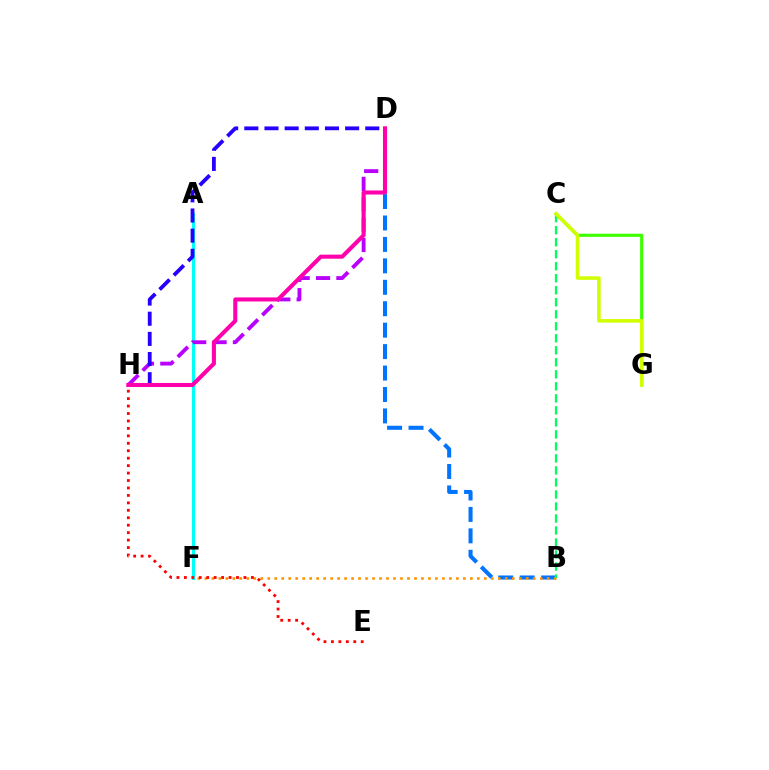{('B', 'D'): [{'color': '#0074ff', 'line_style': 'dashed', 'thickness': 2.91}], ('A', 'F'): [{'color': '#00fff6', 'line_style': 'solid', 'thickness': 2.15}], ('B', 'F'): [{'color': '#ff9400', 'line_style': 'dotted', 'thickness': 1.9}], ('B', 'C'): [{'color': '#00ff5c', 'line_style': 'dashed', 'thickness': 1.63}], ('C', 'G'): [{'color': '#3dff00', 'line_style': 'solid', 'thickness': 2.26}, {'color': '#d1ff00', 'line_style': 'solid', 'thickness': 2.54}], ('D', 'H'): [{'color': '#b900ff', 'line_style': 'dashed', 'thickness': 2.77}, {'color': '#2500ff', 'line_style': 'dashed', 'thickness': 2.74}, {'color': '#ff00ac', 'line_style': 'solid', 'thickness': 2.93}], ('E', 'H'): [{'color': '#ff0000', 'line_style': 'dotted', 'thickness': 2.02}]}